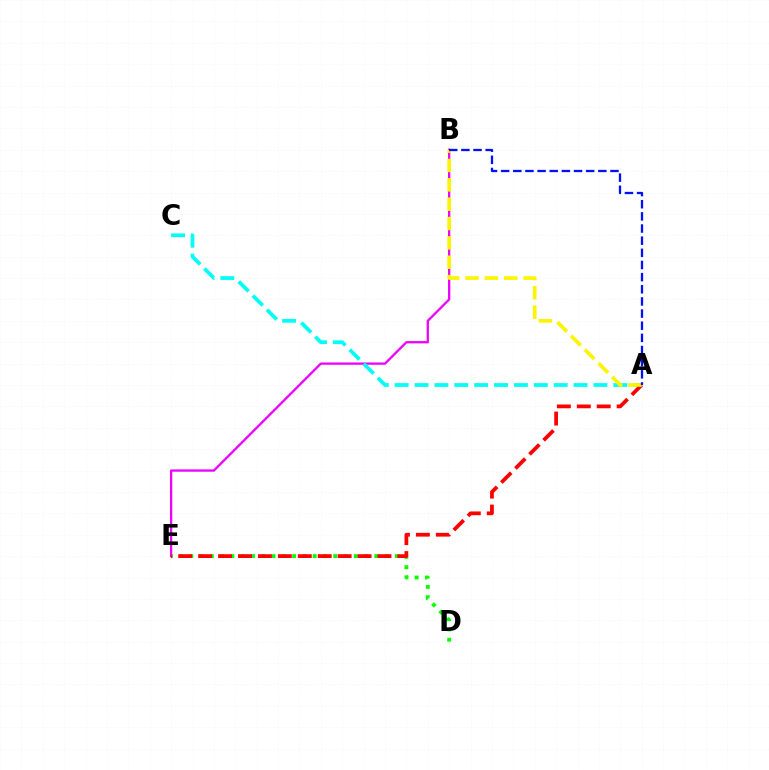{('B', 'E'): [{'color': '#ee00ff', 'line_style': 'solid', 'thickness': 1.66}], ('A', 'C'): [{'color': '#00fff6', 'line_style': 'dashed', 'thickness': 2.7}], ('D', 'E'): [{'color': '#08ff00', 'line_style': 'dotted', 'thickness': 2.79}], ('A', 'E'): [{'color': '#ff0000', 'line_style': 'dashed', 'thickness': 2.71}], ('A', 'B'): [{'color': '#fcf500', 'line_style': 'dashed', 'thickness': 2.63}, {'color': '#0010ff', 'line_style': 'dashed', 'thickness': 1.65}]}